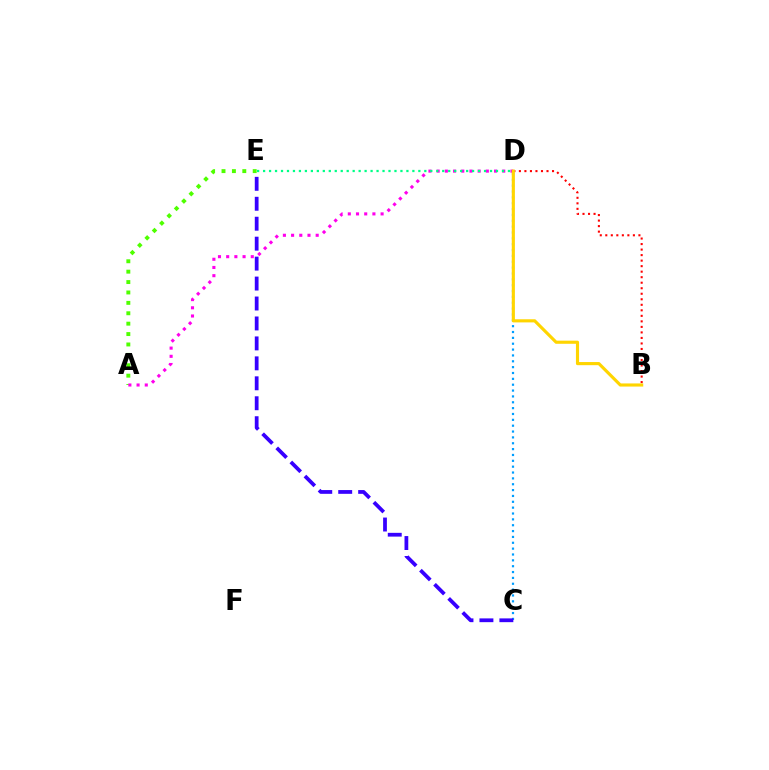{('C', 'D'): [{'color': '#009eff', 'line_style': 'dotted', 'thickness': 1.59}], ('A', 'E'): [{'color': '#4fff00', 'line_style': 'dotted', 'thickness': 2.83}], ('A', 'D'): [{'color': '#ff00ed', 'line_style': 'dotted', 'thickness': 2.23}], ('C', 'E'): [{'color': '#3700ff', 'line_style': 'dashed', 'thickness': 2.71}], ('D', 'E'): [{'color': '#00ff86', 'line_style': 'dotted', 'thickness': 1.62}], ('B', 'D'): [{'color': '#ff0000', 'line_style': 'dotted', 'thickness': 1.5}, {'color': '#ffd500', 'line_style': 'solid', 'thickness': 2.26}]}